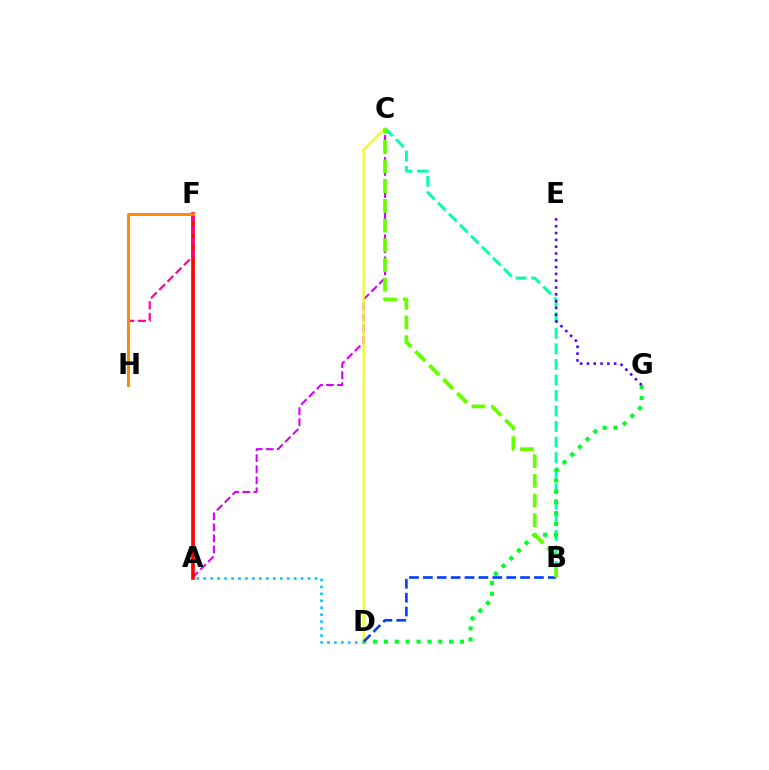{('B', 'C'): [{'color': '#00ffaf', 'line_style': 'dashed', 'thickness': 2.11}, {'color': '#66ff00', 'line_style': 'dashed', 'thickness': 2.68}], ('A', 'D'): [{'color': '#00c7ff', 'line_style': 'dotted', 'thickness': 1.89}], ('D', 'G'): [{'color': '#00ff27', 'line_style': 'dotted', 'thickness': 2.96}], ('A', 'C'): [{'color': '#d600ff', 'line_style': 'dashed', 'thickness': 1.5}], ('A', 'F'): [{'color': '#ff0000', 'line_style': 'solid', 'thickness': 2.64}], ('C', 'D'): [{'color': '#eeff00', 'line_style': 'solid', 'thickness': 1.5}], ('B', 'D'): [{'color': '#003fff', 'line_style': 'dashed', 'thickness': 1.89}], ('E', 'G'): [{'color': '#4f00ff', 'line_style': 'dotted', 'thickness': 1.85}], ('F', 'H'): [{'color': '#ff00a0', 'line_style': 'dashed', 'thickness': 1.59}, {'color': '#ff8800', 'line_style': 'solid', 'thickness': 2.12}]}